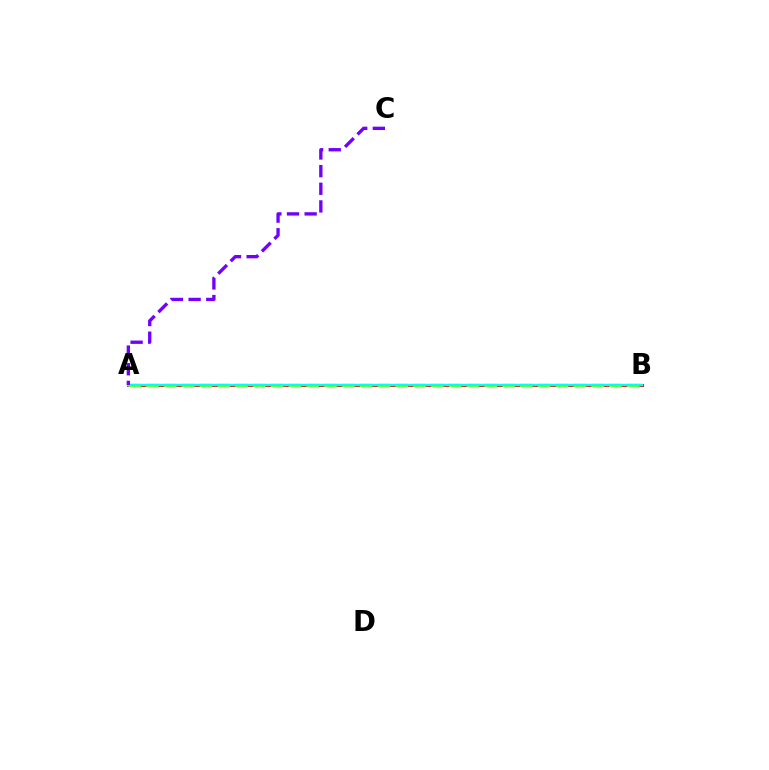{('A', 'B'): [{'color': '#ff0000', 'line_style': 'solid', 'thickness': 2.14}, {'color': '#84ff00', 'line_style': 'dashed', 'thickness': 2.42}, {'color': '#00fff6', 'line_style': 'solid', 'thickness': 1.76}], ('A', 'C'): [{'color': '#7200ff', 'line_style': 'dashed', 'thickness': 2.4}]}